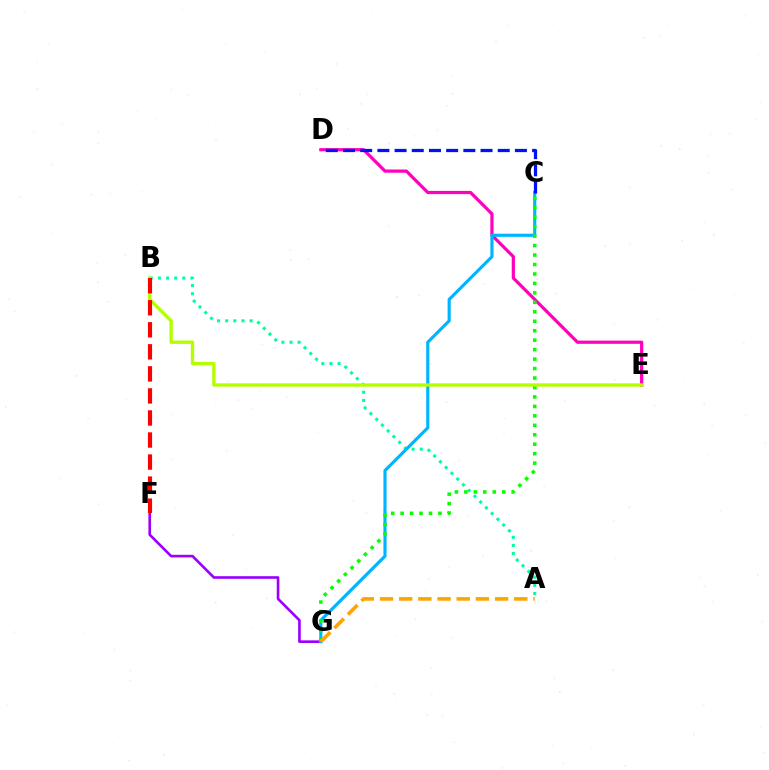{('A', 'B'): [{'color': '#00ff9d', 'line_style': 'dotted', 'thickness': 2.21}], ('F', 'G'): [{'color': '#9b00ff', 'line_style': 'solid', 'thickness': 1.9}], ('D', 'E'): [{'color': '#ff00bd', 'line_style': 'solid', 'thickness': 2.31}], ('C', 'G'): [{'color': '#00b5ff', 'line_style': 'solid', 'thickness': 2.27}, {'color': '#08ff00', 'line_style': 'dotted', 'thickness': 2.57}], ('B', 'E'): [{'color': '#b3ff00', 'line_style': 'solid', 'thickness': 2.41}], ('C', 'D'): [{'color': '#0010ff', 'line_style': 'dashed', 'thickness': 2.34}], ('A', 'G'): [{'color': '#ffa500', 'line_style': 'dashed', 'thickness': 2.61}], ('B', 'F'): [{'color': '#ff0000', 'line_style': 'dashed', 'thickness': 2.99}]}